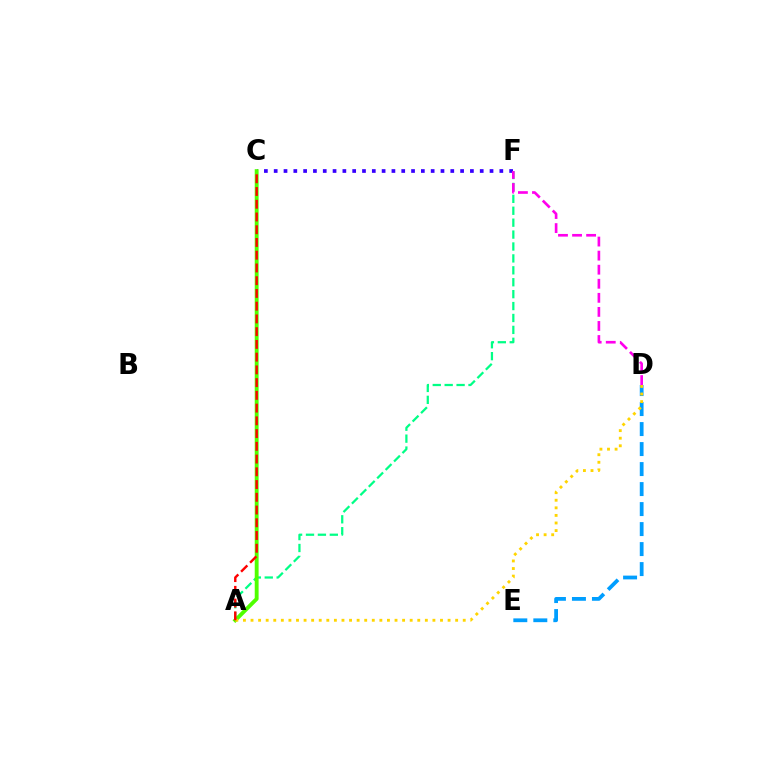{('C', 'F'): [{'color': '#3700ff', 'line_style': 'dotted', 'thickness': 2.67}], ('A', 'F'): [{'color': '#00ff86', 'line_style': 'dashed', 'thickness': 1.62}], ('D', 'F'): [{'color': '#ff00ed', 'line_style': 'dashed', 'thickness': 1.91}], ('A', 'C'): [{'color': '#4fff00', 'line_style': 'solid', 'thickness': 2.79}, {'color': '#ff0000', 'line_style': 'dashed', 'thickness': 1.73}], ('D', 'E'): [{'color': '#009eff', 'line_style': 'dashed', 'thickness': 2.72}], ('A', 'D'): [{'color': '#ffd500', 'line_style': 'dotted', 'thickness': 2.06}]}